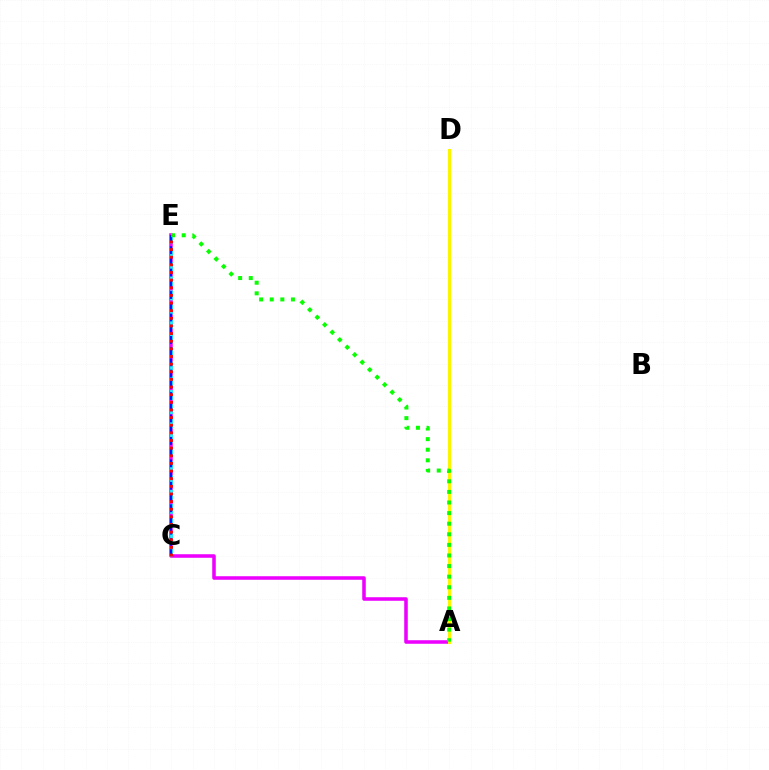{('A', 'E'): [{'color': '#ee00ff', 'line_style': 'solid', 'thickness': 2.55}, {'color': '#08ff00', 'line_style': 'dotted', 'thickness': 2.88}], ('C', 'E'): [{'color': '#00fff6', 'line_style': 'dashed', 'thickness': 1.93}, {'color': '#0010ff', 'line_style': 'dashed', 'thickness': 1.52}, {'color': '#ff0000', 'line_style': 'dotted', 'thickness': 2.07}], ('A', 'D'): [{'color': '#fcf500', 'line_style': 'solid', 'thickness': 2.18}]}